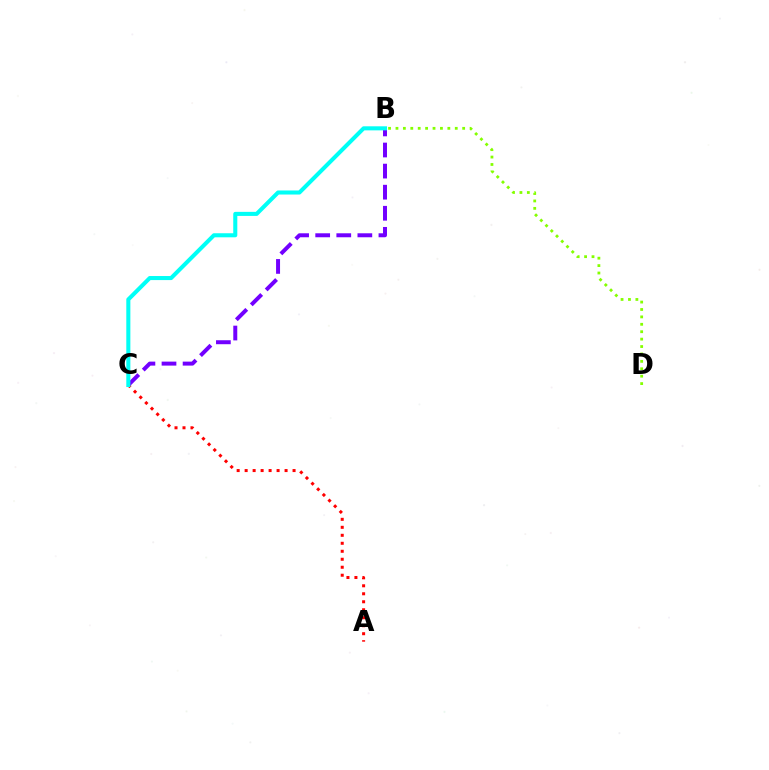{('A', 'C'): [{'color': '#ff0000', 'line_style': 'dotted', 'thickness': 2.17}], ('B', 'C'): [{'color': '#7200ff', 'line_style': 'dashed', 'thickness': 2.86}, {'color': '#00fff6', 'line_style': 'solid', 'thickness': 2.92}], ('B', 'D'): [{'color': '#84ff00', 'line_style': 'dotted', 'thickness': 2.01}]}